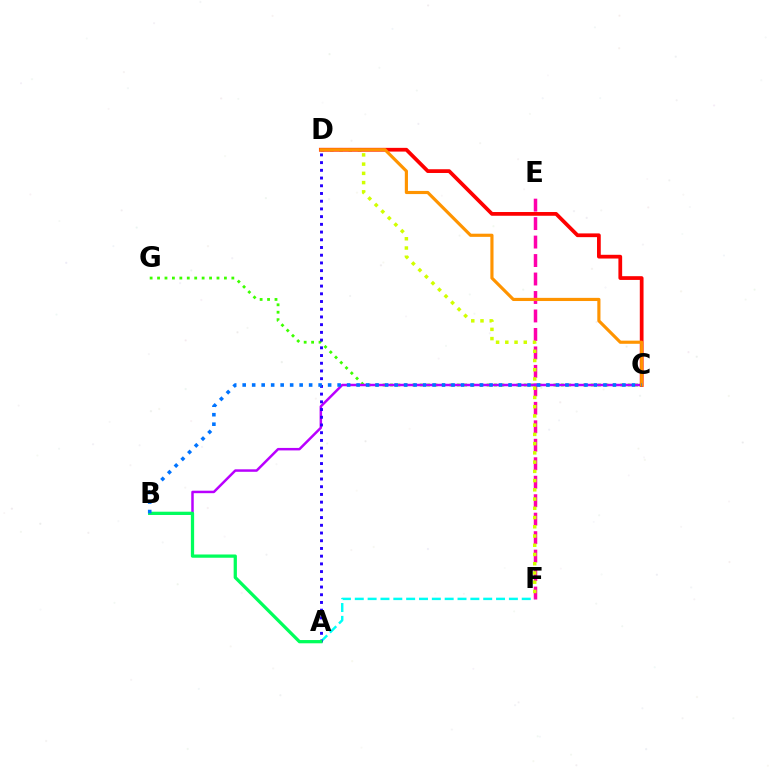{('C', 'G'): [{'color': '#3dff00', 'line_style': 'dotted', 'thickness': 2.02}], ('E', 'F'): [{'color': '#ff00ac', 'line_style': 'dashed', 'thickness': 2.51}], ('B', 'C'): [{'color': '#b900ff', 'line_style': 'solid', 'thickness': 1.79}, {'color': '#0074ff', 'line_style': 'dotted', 'thickness': 2.58}], ('D', 'F'): [{'color': '#d1ff00', 'line_style': 'dotted', 'thickness': 2.51}], ('A', 'F'): [{'color': '#00fff6', 'line_style': 'dashed', 'thickness': 1.74}], ('A', 'D'): [{'color': '#2500ff', 'line_style': 'dotted', 'thickness': 2.1}], ('C', 'D'): [{'color': '#ff0000', 'line_style': 'solid', 'thickness': 2.69}, {'color': '#ff9400', 'line_style': 'solid', 'thickness': 2.27}], ('A', 'B'): [{'color': '#00ff5c', 'line_style': 'solid', 'thickness': 2.34}]}